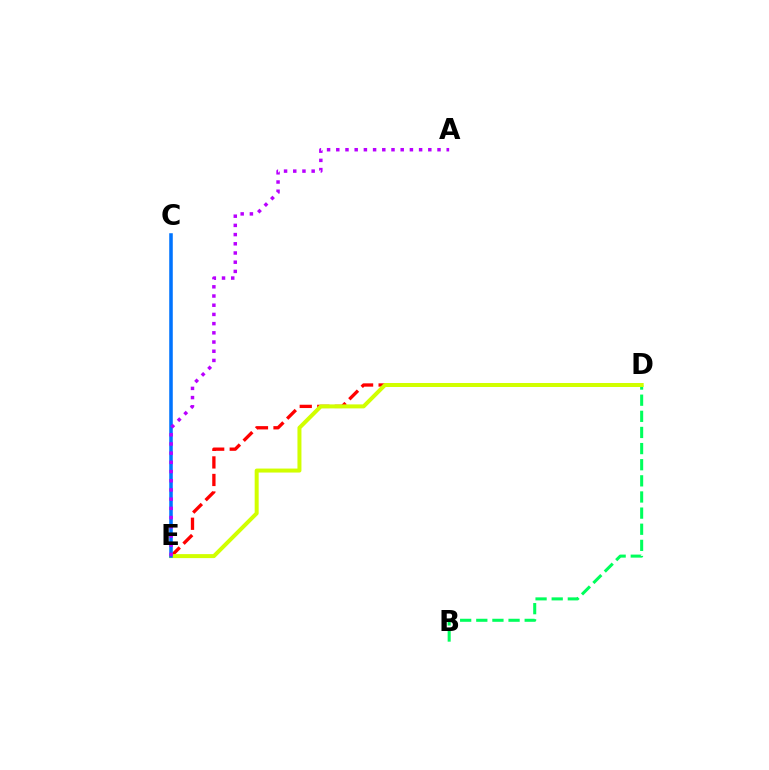{('D', 'E'): [{'color': '#ff0000', 'line_style': 'dashed', 'thickness': 2.38}, {'color': '#d1ff00', 'line_style': 'solid', 'thickness': 2.87}], ('B', 'D'): [{'color': '#00ff5c', 'line_style': 'dashed', 'thickness': 2.19}], ('C', 'E'): [{'color': '#0074ff', 'line_style': 'solid', 'thickness': 2.55}], ('A', 'E'): [{'color': '#b900ff', 'line_style': 'dotted', 'thickness': 2.5}]}